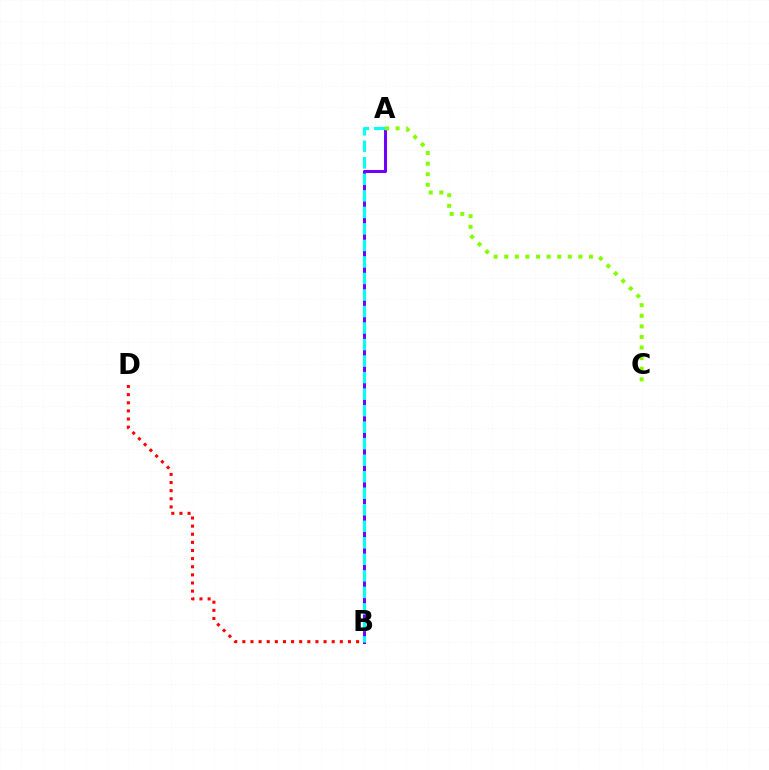{('B', 'D'): [{'color': '#ff0000', 'line_style': 'dotted', 'thickness': 2.21}], ('A', 'B'): [{'color': '#7200ff', 'line_style': 'solid', 'thickness': 2.19}, {'color': '#00fff6', 'line_style': 'dashed', 'thickness': 2.24}], ('A', 'C'): [{'color': '#84ff00', 'line_style': 'dotted', 'thickness': 2.88}]}